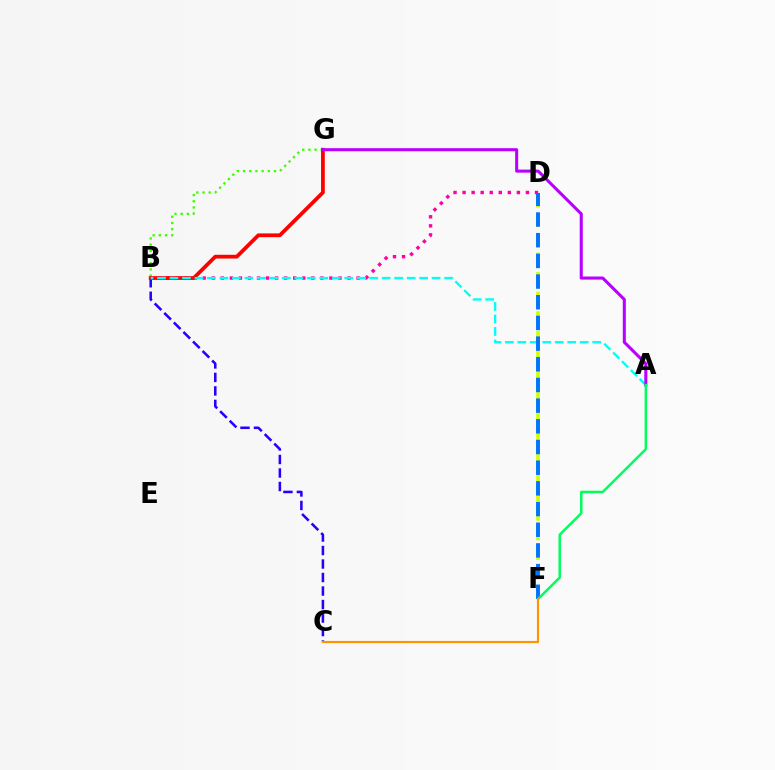{('D', 'F'): [{'color': '#d1ff00', 'line_style': 'dashed', 'thickness': 2.66}, {'color': '#0074ff', 'line_style': 'dashed', 'thickness': 2.81}], ('B', 'D'): [{'color': '#ff00ac', 'line_style': 'dotted', 'thickness': 2.46}], ('B', 'G'): [{'color': '#3dff00', 'line_style': 'dotted', 'thickness': 1.68}, {'color': '#ff0000', 'line_style': 'solid', 'thickness': 2.71}], ('B', 'C'): [{'color': '#2500ff', 'line_style': 'dashed', 'thickness': 1.83}], ('A', 'B'): [{'color': '#00fff6', 'line_style': 'dashed', 'thickness': 1.7}], ('A', 'G'): [{'color': '#b900ff', 'line_style': 'solid', 'thickness': 2.2}], ('A', 'F'): [{'color': '#00ff5c', 'line_style': 'solid', 'thickness': 1.79}], ('C', 'F'): [{'color': '#ff9400', 'line_style': 'solid', 'thickness': 1.55}]}